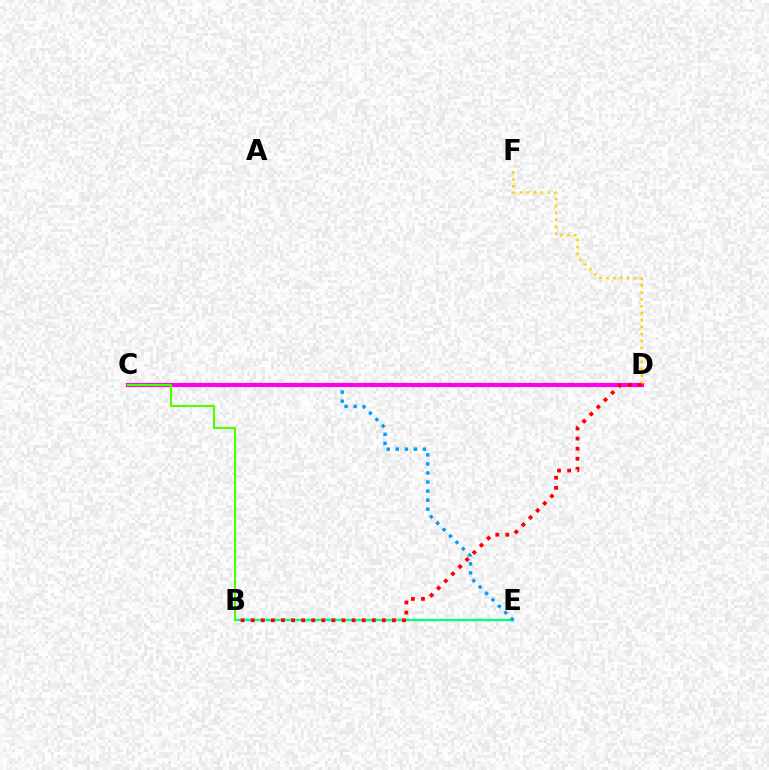{('B', 'E'): [{'color': '#00ff86', 'line_style': 'solid', 'thickness': 1.65}], ('C', 'E'): [{'color': '#009eff', 'line_style': 'dotted', 'thickness': 2.46}], ('C', 'D'): [{'color': '#3700ff', 'line_style': 'dashed', 'thickness': 2.88}, {'color': '#ff00ed', 'line_style': 'solid', 'thickness': 2.98}], ('D', 'F'): [{'color': '#ffd500', 'line_style': 'dotted', 'thickness': 1.88}], ('B', 'D'): [{'color': '#ff0000', 'line_style': 'dotted', 'thickness': 2.74}], ('B', 'C'): [{'color': '#4fff00', 'line_style': 'solid', 'thickness': 1.53}]}